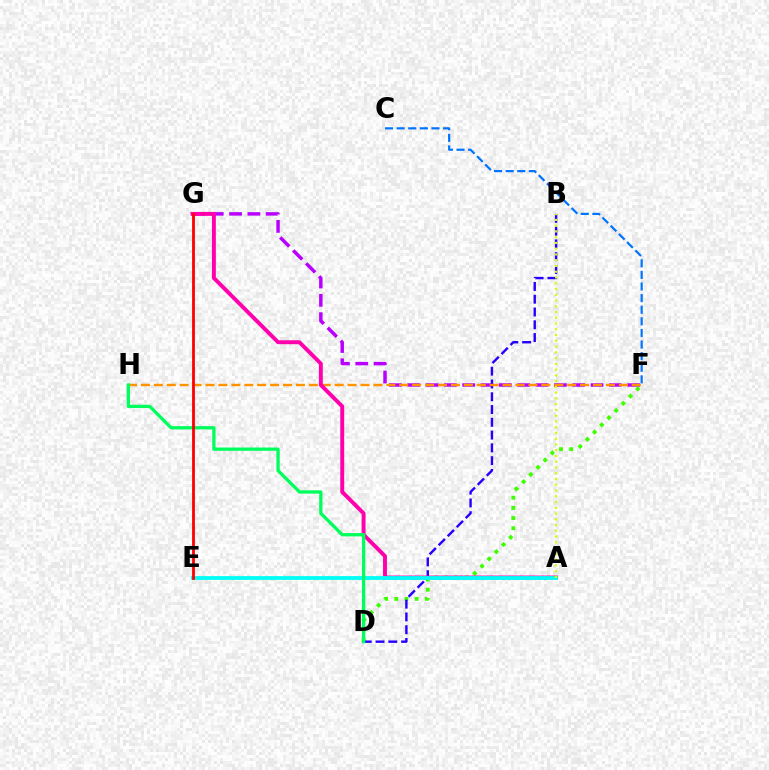{('F', 'G'): [{'color': '#b900ff', 'line_style': 'dashed', 'thickness': 2.49}], ('D', 'F'): [{'color': '#3dff00', 'line_style': 'dotted', 'thickness': 2.76}], ('B', 'D'): [{'color': '#2500ff', 'line_style': 'dashed', 'thickness': 1.74}], ('F', 'H'): [{'color': '#ff9400', 'line_style': 'dashed', 'thickness': 1.75}], ('A', 'G'): [{'color': '#ff00ac', 'line_style': 'solid', 'thickness': 2.81}], ('A', 'E'): [{'color': '#00fff6', 'line_style': 'solid', 'thickness': 2.74}], ('C', 'F'): [{'color': '#0074ff', 'line_style': 'dashed', 'thickness': 1.58}], ('A', 'B'): [{'color': '#d1ff00', 'line_style': 'dotted', 'thickness': 1.56}], ('D', 'H'): [{'color': '#00ff5c', 'line_style': 'solid', 'thickness': 2.37}], ('E', 'G'): [{'color': '#ff0000', 'line_style': 'solid', 'thickness': 2.01}]}